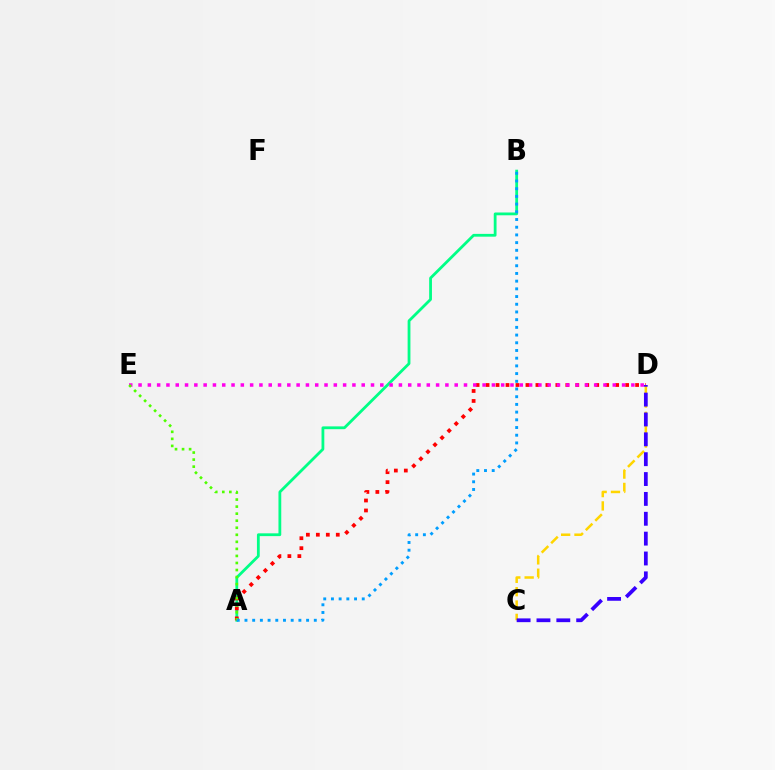{('A', 'B'): [{'color': '#00ff86', 'line_style': 'solid', 'thickness': 2.01}, {'color': '#009eff', 'line_style': 'dotted', 'thickness': 2.09}], ('A', 'D'): [{'color': '#ff0000', 'line_style': 'dotted', 'thickness': 2.71}], ('D', 'E'): [{'color': '#ff00ed', 'line_style': 'dotted', 'thickness': 2.53}], ('C', 'D'): [{'color': '#ffd500', 'line_style': 'dashed', 'thickness': 1.81}, {'color': '#3700ff', 'line_style': 'dashed', 'thickness': 2.7}], ('A', 'E'): [{'color': '#4fff00', 'line_style': 'dotted', 'thickness': 1.91}]}